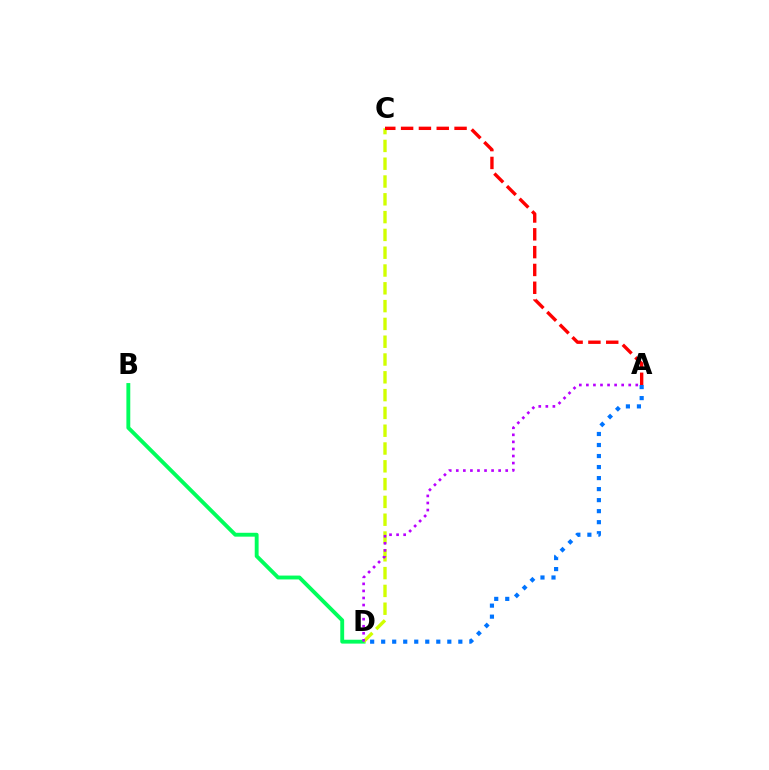{('B', 'D'): [{'color': '#00ff5c', 'line_style': 'solid', 'thickness': 2.79}], ('C', 'D'): [{'color': '#d1ff00', 'line_style': 'dashed', 'thickness': 2.42}], ('A', 'D'): [{'color': '#b900ff', 'line_style': 'dotted', 'thickness': 1.92}, {'color': '#0074ff', 'line_style': 'dotted', 'thickness': 2.99}], ('A', 'C'): [{'color': '#ff0000', 'line_style': 'dashed', 'thickness': 2.42}]}